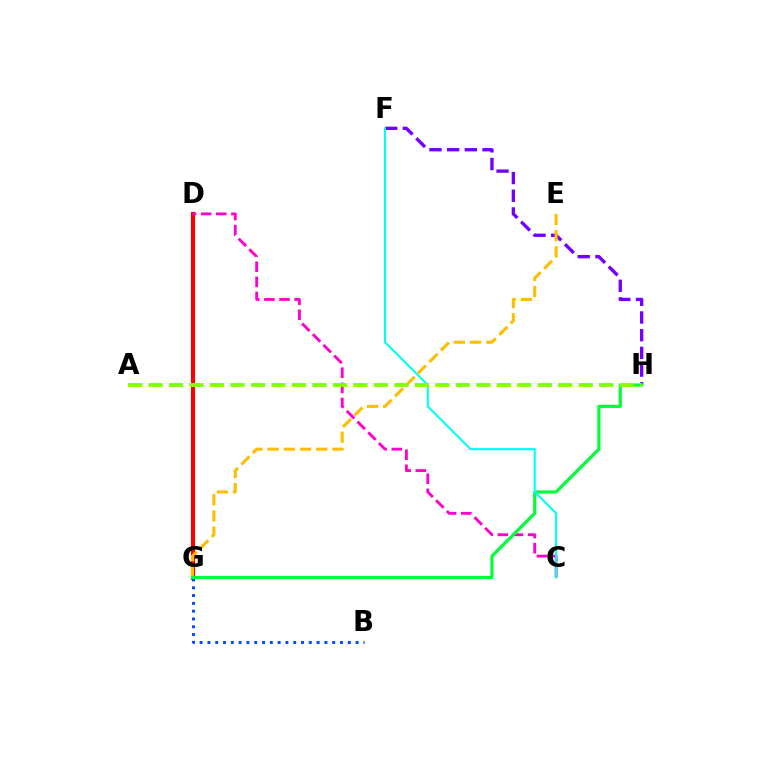{('D', 'G'): [{'color': '#ff0000', 'line_style': 'solid', 'thickness': 2.97}], ('F', 'H'): [{'color': '#7200ff', 'line_style': 'dashed', 'thickness': 2.41}], ('B', 'G'): [{'color': '#004bff', 'line_style': 'dotted', 'thickness': 2.12}], ('C', 'D'): [{'color': '#ff00cf', 'line_style': 'dashed', 'thickness': 2.06}], ('E', 'G'): [{'color': '#ffbd00', 'line_style': 'dashed', 'thickness': 2.2}], ('G', 'H'): [{'color': '#00ff39', 'line_style': 'solid', 'thickness': 2.27}], ('C', 'F'): [{'color': '#00fff6', 'line_style': 'solid', 'thickness': 1.5}], ('A', 'H'): [{'color': '#84ff00', 'line_style': 'dashed', 'thickness': 2.78}]}